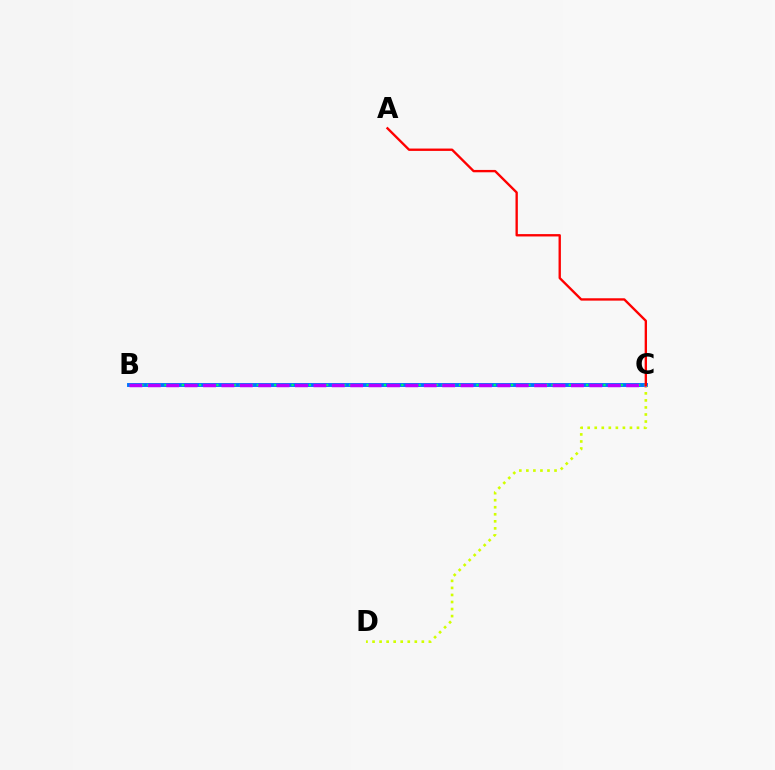{('B', 'C'): [{'color': '#0074ff', 'line_style': 'solid', 'thickness': 2.8}, {'color': '#00ff5c', 'line_style': 'dotted', 'thickness': 1.57}, {'color': '#b900ff', 'line_style': 'dashed', 'thickness': 2.5}], ('C', 'D'): [{'color': '#d1ff00', 'line_style': 'dotted', 'thickness': 1.91}], ('A', 'C'): [{'color': '#ff0000', 'line_style': 'solid', 'thickness': 1.69}]}